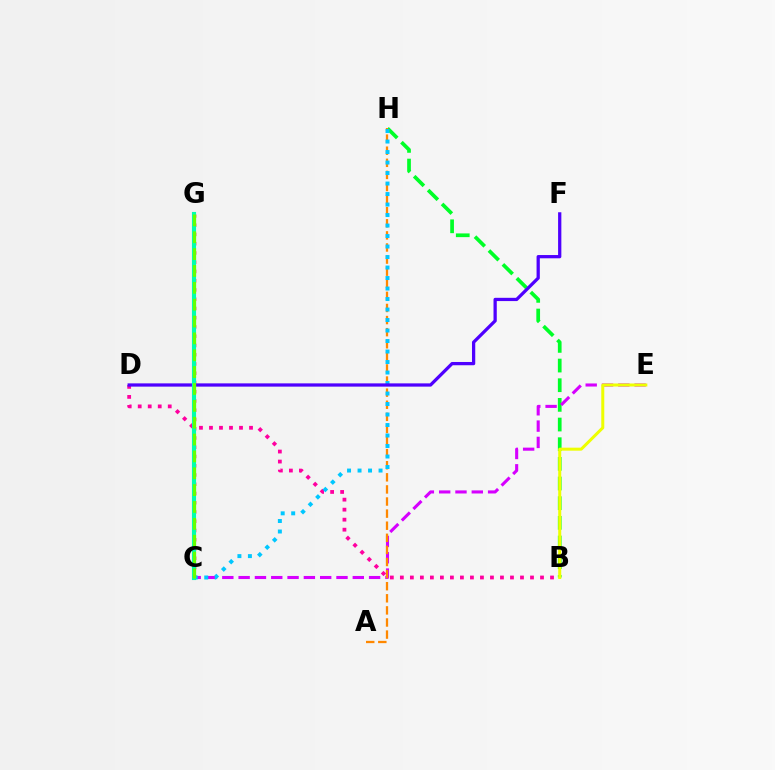{('B', 'H'): [{'color': '#00ff27', 'line_style': 'dashed', 'thickness': 2.67}], ('C', 'E'): [{'color': '#d600ff', 'line_style': 'dashed', 'thickness': 2.22}], ('A', 'H'): [{'color': '#ff8800', 'line_style': 'dashed', 'thickness': 1.64}], ('B', 'D'): [{'color': '#ff00a0', 'line_style': 'dotted', 'thickness': 2.72}], ('C', 'G'): [{'color': '#ff0000', 'line_style': 'dotted', 'thickness': 2.51}, {'color': '#003fff', 'line_style': 'solid', 'thickness': 2.63}, {'color': '#00ffaf', 'line_style': 'solid', 'thickness': 2.96}, {'color': '#66ff00', 'line_style': 'dashed', 'thickness': 2.29}], ('C', 'H'): [{'color': '#00c7ff', 'line_style': 'dotted', 'thickness': 2.85}], ('D', 'F'): [{'color': '#4f00ff', 'line_style': 'solid', 'thickness': 2.35}], ('B', 'E'): [{'color': '#eeff00', 'line_style': 'solid', 'thickness': 2.17}]}